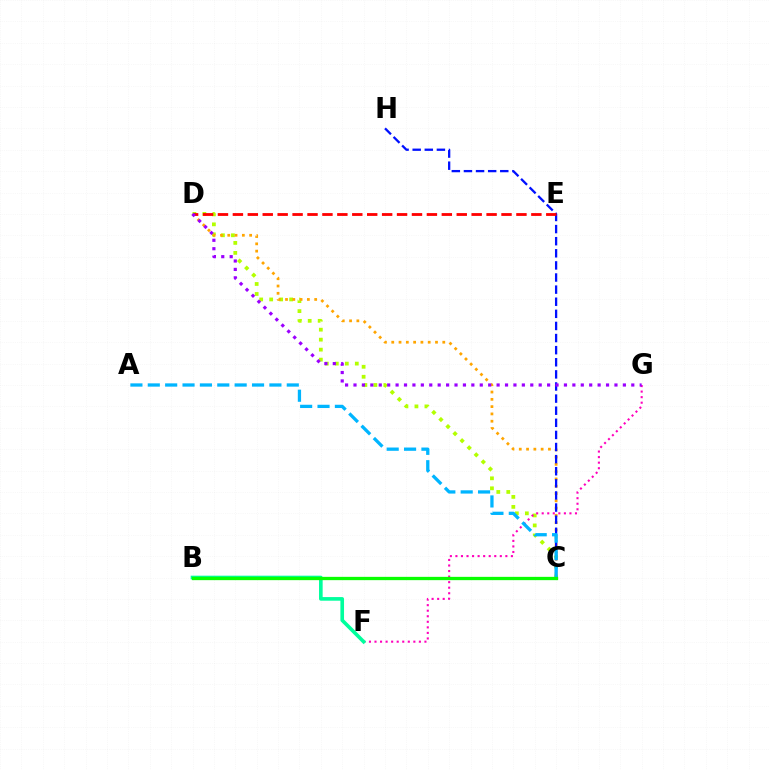{('C', 'D'): [{'color': '#b3ff00', 'line_style': 'dotted', 'thickness': 2.71}, {'color': '#ffa500', 'line_style': 'dotted', 'thickness': 1.98}], ('C', 'H'): [{'color': '#0010ff', 'line_style': 'dashed', 'thickness': 1.64}], ('D', 'E'): [{'color': '#ff0000', 'line_style': 'dashed', 'thickness': 2.03}], ('F', 'G'): [{'color': '#ff00bd', 'line_style': 'dotted', 'thickness': 1.51}], ('D', 'G'): [{'color': '#9b00ff', 'line_style': 'dotted', 'thickness': 2.29}], ('B', 'F'): [{'color': '#00ff9d', 'line_style': 'solid', 'thickness': 2.61}], ('A', 'C'): [{'color': '#00b5ff', 'line_style': 'dashed', 'thickness': 2.36}], ('B', 'C'): [{'color': '#08ff00', 'line_style': 'solid', 'thickness': 2.37}]}